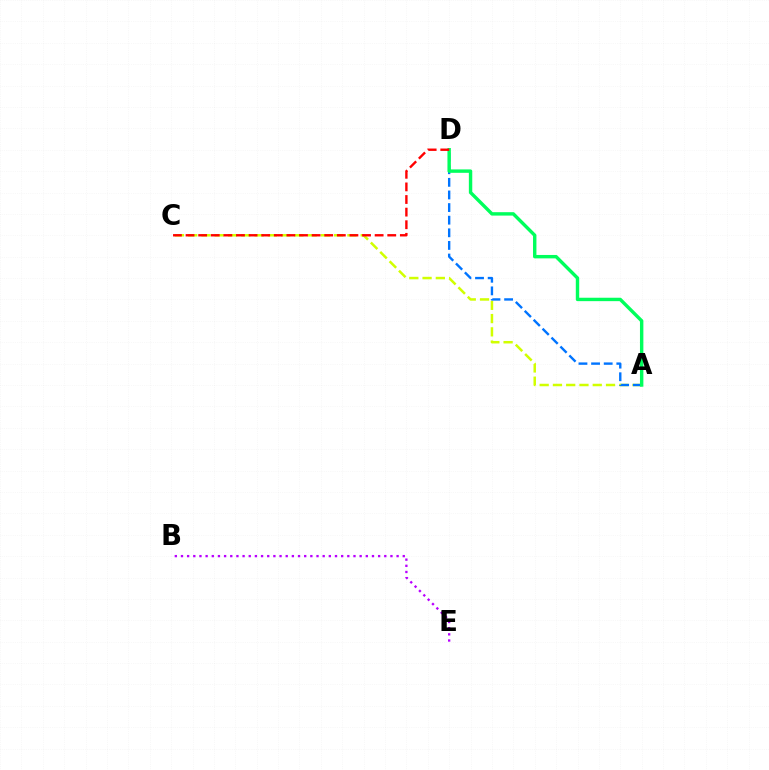{('A', 'C'): [{'color': '#d1ff00', 'line_style': 'dashed', 'thickness': 1.8}], ('A', 'D'): [{'color': '#0074ff', 'line_style': 'dashed', 'thickness': 1.71}, {'color': '#00ff5c', 'line_style': 'solid', 'thickness': 2.45}], ('B', 'E'): [{'color': '#b900ff', 'line_style': 'dotted', 'thickness': 1.67}], ('C', 'D'): [{'color': '#ff0000', 'line_style': 'dashed', 'thickness': 1.71}]}